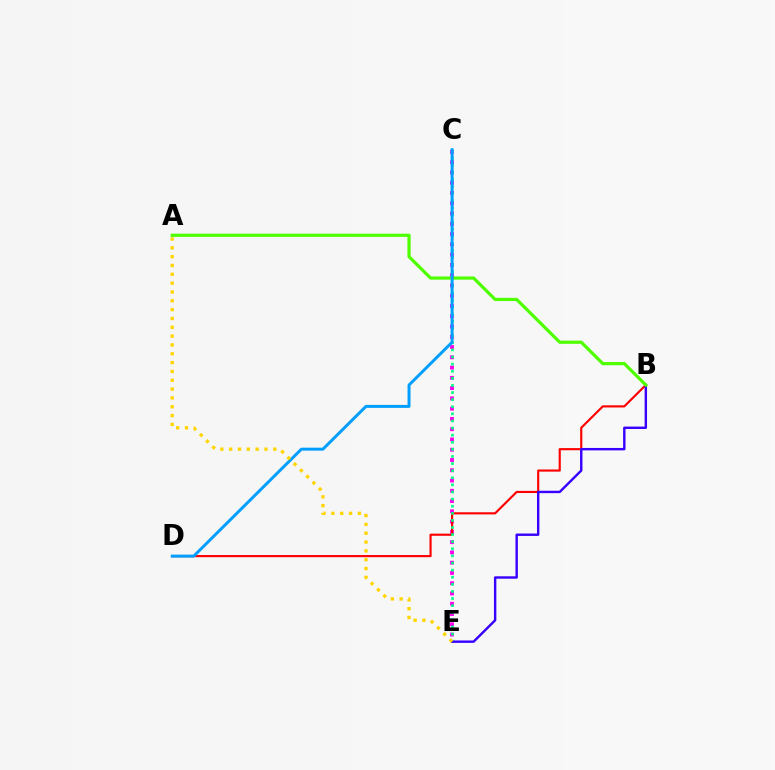{('C', 'E'): [{'color': '#ff00ed', 'line_style': 'dotted', 'thickness': 2.79}, {'color': '#00ff86', 'line_style': 'dotted', 'thickness': 1.93}], ('B', 'D'): [{'color': '#ff0000', 'line_style': 'solid', 'thickness': 1.55}], ('B', 'E'): [{'color': '#3700ff', 'line_style': 'solid', 'thickness': 1.74}], ('A', 'B'): [{'color': '#4fff00', 'line_style': 'solid', 'thickness': 2.31}], ('C', 'D'): [{'color': '#009eff', 'line_style': 'solid', 'thickness': 2.13}], ('A', 'E'): [{'color': '#ffd500', 'line_style': 'dotted', 'thickness': 2.4}]}